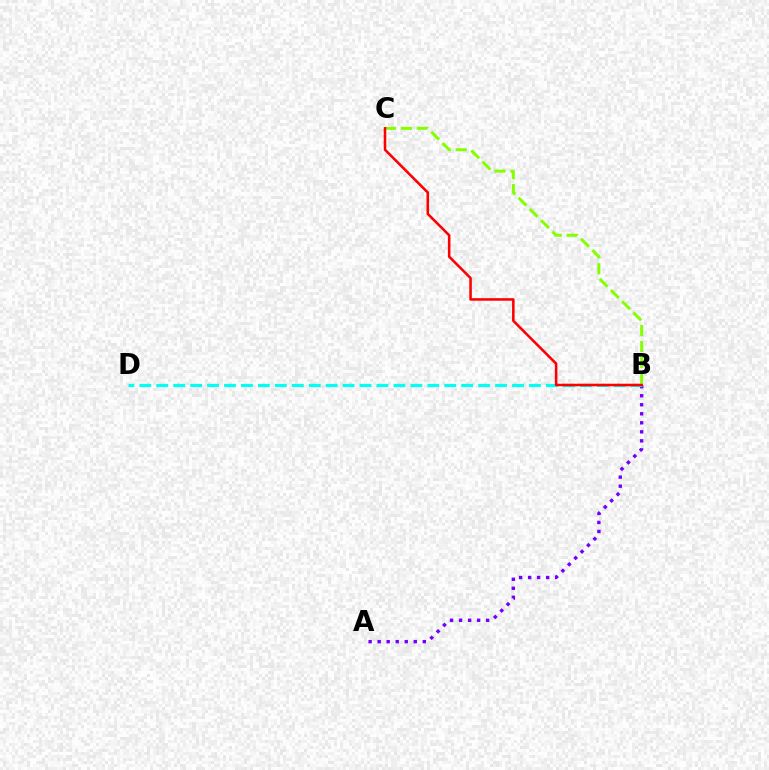{('A', 'B'): [{'color': '#7200ff', 'line_style': 'dotted', 'thickness': 2.45}], ('B', 'D'): [{'color': '#00fff6', 'line_style': 'dashed', 'thickness': 2.3}], ('B', 'C'): [{'color': '#84ff00', 'line_style': 'dashed', 'thickness': 2.16}, {'color': '#ff0000', 'line_style': 'solid', 'thickness': 1.84}]}